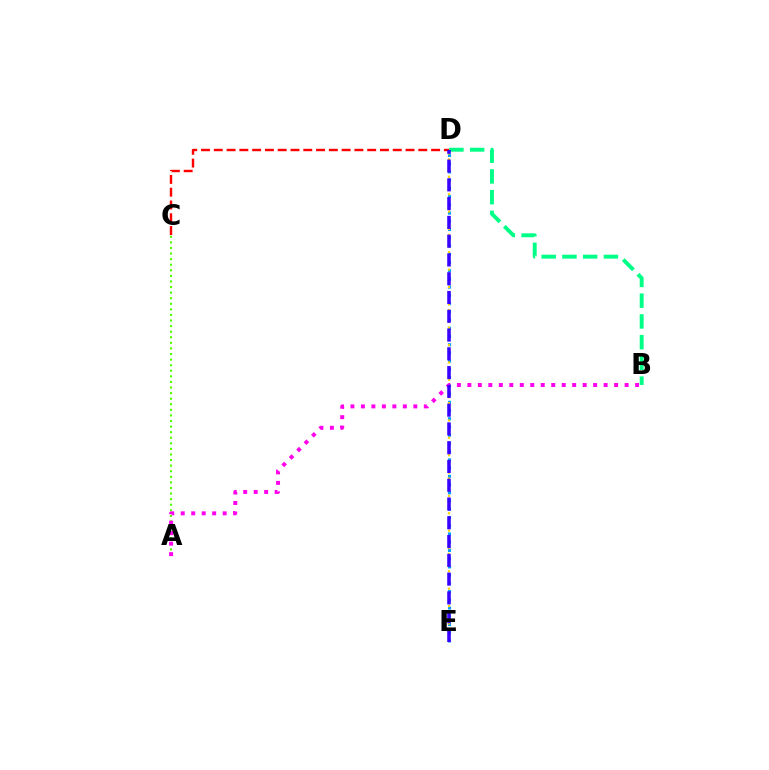{('D', 'E'): [{'color': '#009eff', 'line_style': 'dotted', 'thickness': 2.24}, {'color': '#ffd500', 'line_style': 'dotted', 'thickness': 1.58}, {'color': '#3700ff', 'line_style': 'dashed', 'thickness': 2.55}], ('A', 'C'): [{'color': '#4fff00', 'line_style': 'dotted', 'thickness': 1.52}], ('B', 'D'): [{'color': '#00ff86', 'line_style': 'dashed', 'thickness': 2.82}], ('C', 'D'): [{'color': '#ff0000', 'line_style': 'dashed', 'thickness': 1.74}], ('A', 'B'): [{'color': '#ff00ed', 'line_style': 'dotted', 'thickness': 2.85}]}